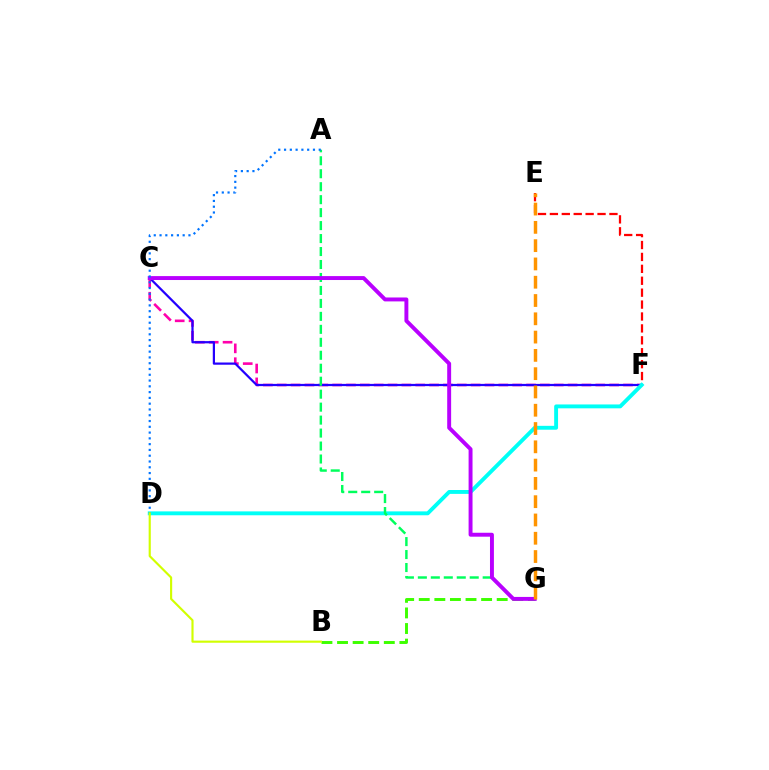{('C', 'F'): [{'color': '#ff00ac', 'line_style': 'dashed', 'thickness': 1.88}, {'color': '#2500ff', 'line_style': 'solid', 'thickness': 1.6}], ('E', 'F'): [{'color': '#ff0000', 'line_style': 'dashed', 'thickness': 1.62}], ('D', 'F'): [{'color': '#00fff6', 'line_style': 'solid', 'thickness': 2.8}], ('B', 'G'): [{'color': '#3dff00', 'line_style': 'dashed', 'thickness': 2.12}], ('A', 'G'): [{'color': '#00ff5c', 'line_style': 'dashed', 'thickness': 1.76}], ('C', 'G'): [{'color': '#b900ff', 'line_style': 'solid', 'thickness': 2.83}], ('A', 'D'): [{'color': '#0074ff', 'line_style': 'dotted', 'thickness': 1.57}], ('E', 'G'): [{'color': '#ff9400', 'line_style': 'dashed', 'thickness': 2.48}], ('B', 'D'): [{'color': '#d1ff00', 'line_style': 'solid', 'thickness': 1.55}]}